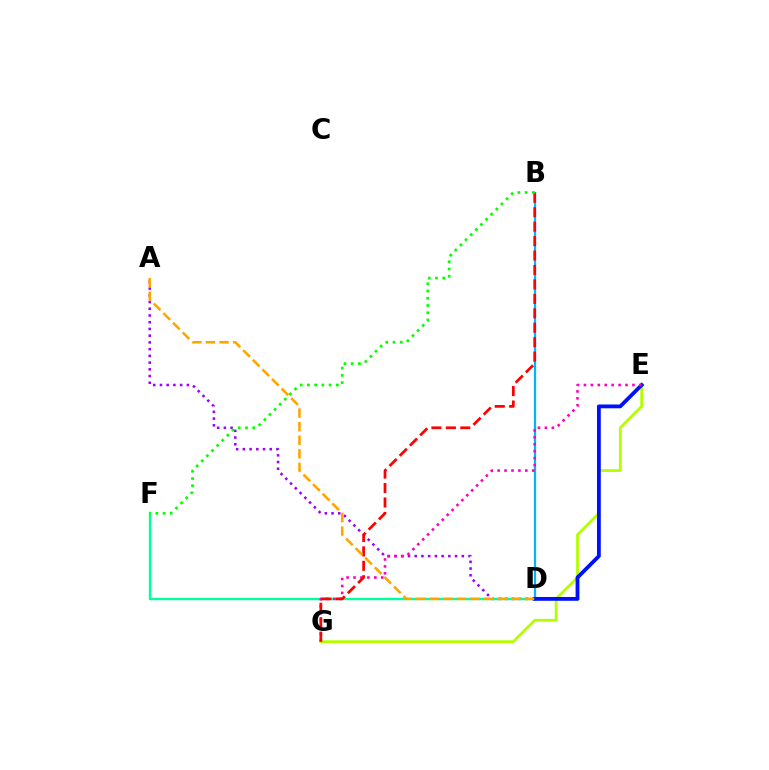{('A', 'D'): [{'color': '#9b00ff', 'line_style': 'dotted', 'thickness': 1.83}, {'color': '#ffa500', 'line_style': 'dashed', 'thickness': 1.85}], ('E', 'G'): [{'color': '#b3ff00', 'line_style': 'solid', 'thickness': 2.0}, {'color': '#ff00bd', 'line_style': 'dotted', 'thickness': 1.88}], ('D', 'F'): [{'color': '#00ff9d', 'line_style': 'solid', 'thickness': 1.72}], ('B', 'D'): [{'color': '#00b5ff', 'line_style': 'solid', 'thickness': 1.61}], ('D', 'E'): [{'color': '#0010ff', 'line_style': 'solid', 'thickness': 2.74}], ('B', 'G'): [{'color': '#ff0000', 'line_style': 'dashed', 'thickness': 1.96}], ('B', 'F'): [{'color': '#08ff00', 'line_style': 'dotted', 'thickness': 1.97}]}